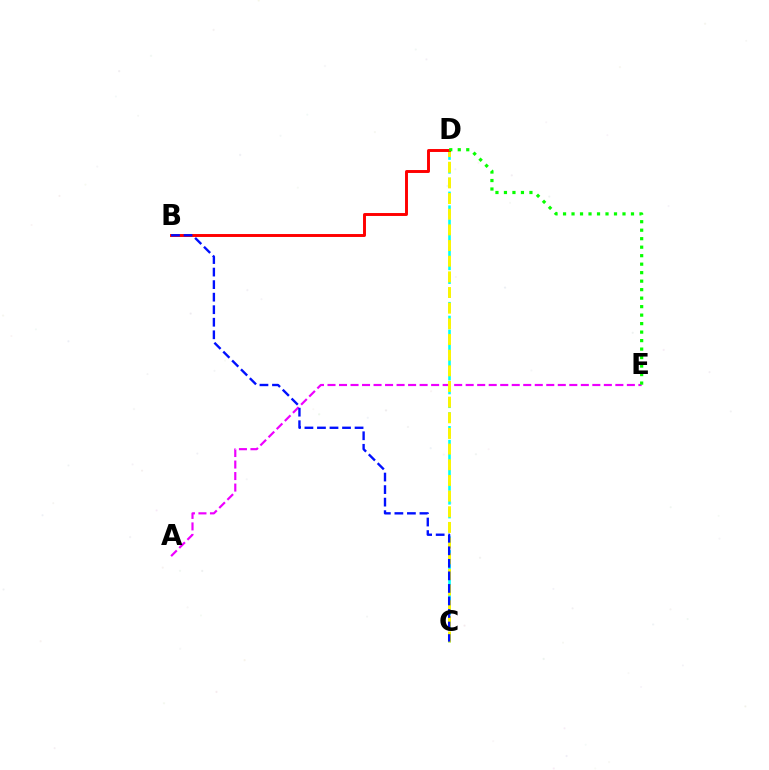{('A', 'E'): [{'color': '#ee00ff', 'line_style': 'dashed', 'thickness': 1.56}], ('C', 'D'): [{'color': '#00fff6', 'line_style': 'dashed', 'thickness': 1.87}, {'color': '#fcf500', 'line_style': 'dashed', 'thickness': 2.13}], ('B', 'D'): [{'color': '#ff0000', 'line_style': 'solid', 'thickness': 2.11}], ('B', 'C'): [{'color': '#0010ff', 'line_style': 'dashed', 'thickness': 1.7}], ('D', 'E'): [{'color': '#08ff00', 'line_style': 'dotted', 'thickness': 2.31}]}